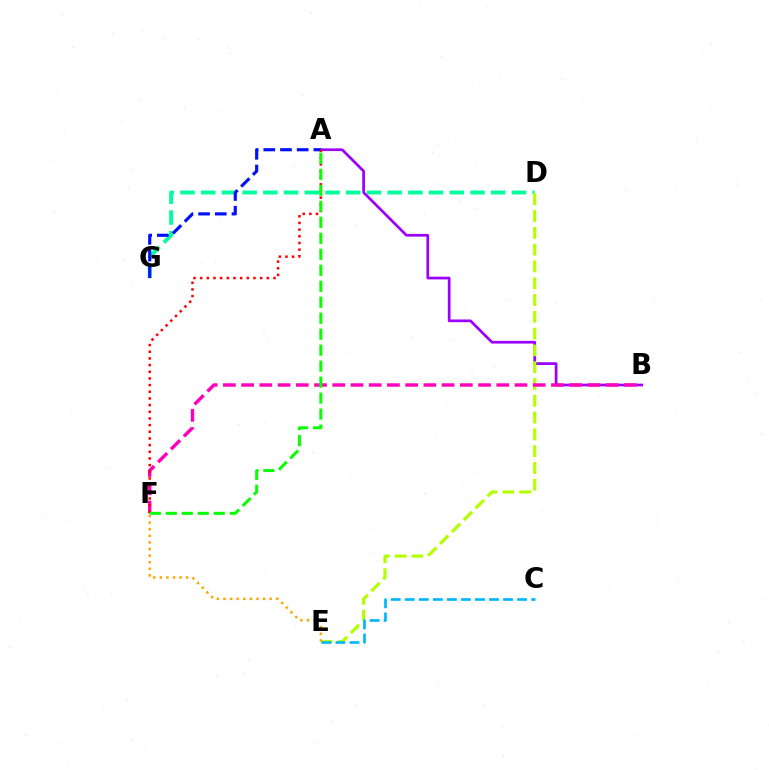{('D', 'G'): [{'color': '#00ff9d', 'line_style': 'dashed', 'thickness': 2.81}], ('A', 'B'): [{'color': '#9b00ff', 'line_style': 'solid', 'thickness': 1.95}], ('D', 'E'): [{'color': '#b3ff00', 'line_style': 'dashed', 'thickness': 2.28}], ('B', 'F'): [{'color': '#ff00bd', 'line_style': 'dashed', 'thickness': 2.48}], ('C', 'E'): [{'color': '#00b5ff', 'line_style': 'dashed', 'thickness': 1.91}], ('A', 'G'): [{'color': '#0010ff', 'line_style': 'dashed', 'thickness': 2.27}], ('A', 'F'): [{'color': '#ff0000', 'line_style': 'dotted', 'thickness': 1.81}, {'color': '#08ff00', 'line_style': 'dashed', 'thickness': 2.17}], ('E', 'F'): [{'color': '#ffa500', 'line_style': 'dotted', 'thickness': 1.79}]}